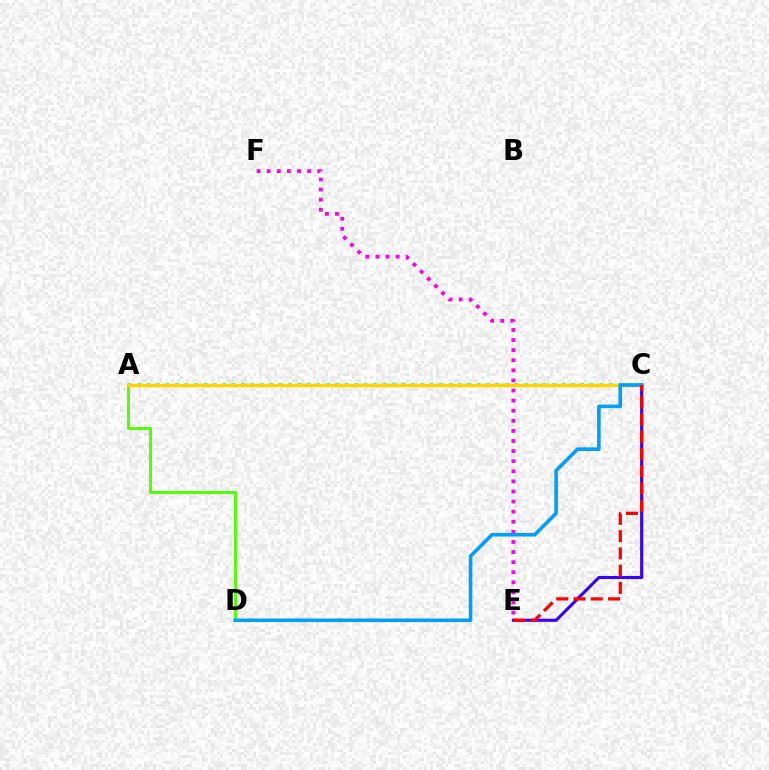{('A', 'C'): [{'color': '#00ff86', 'line_style': 'dotted', 'thickness': 2.56}, {'color': '#ffd500', 'line_style': 'solid', 'thickness': 2.46}], ('A', 'D'): [{'color': '#4fff00', 'line_style': 'solid', 'thickness': 2.09}], ('E', 'F'): [{'color': '#ff00ed', 'line_style': 'dotted', 'thickness': 2.74}], ('C', 'E'): [{'color': '#3700ff', 'line_style': 'solid', 'thickness': 2.24}, {'color': '#ff0000', 'line_style': 'dashed', 'thickness': 2.34}], ('C', 'D'): [{'color': '#009eff', 'line_style': 'solid', 'thickness': 2.59}]}